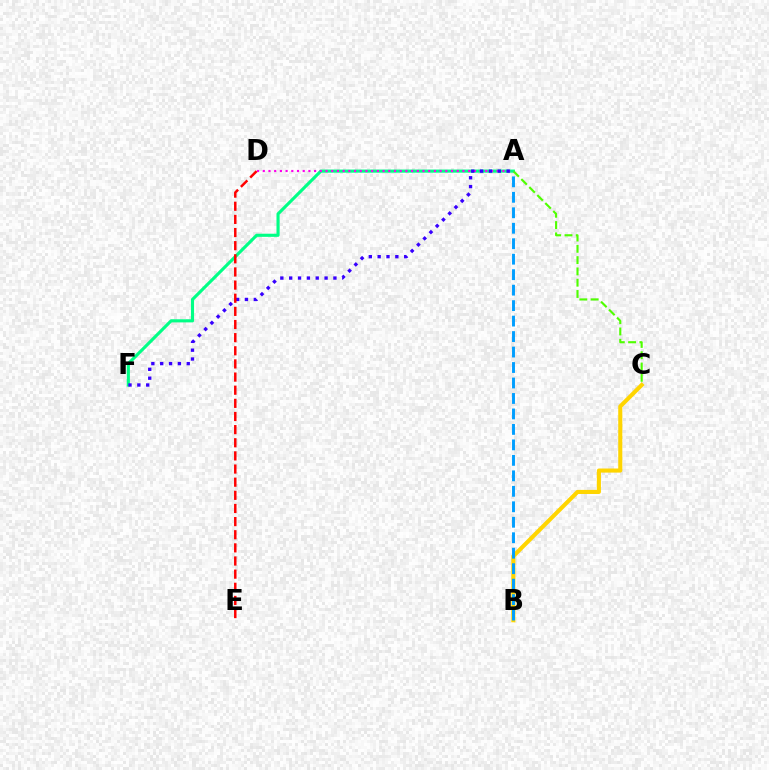{('A', 'F'): [{'color': '#00ff86', 'line_style': 'solid', 'thickness': 2.25}, {'color': '#3700ff', 'line_style': 'dotted', 'thickness': 2.4}], ('A', 'C'): [{'color': '#4fff00', 'line_style': 'dashed', 'thickness': 1.53}], ('A', 'D'): [{'color': '#ff00ed', 'line_style': 'dotted', 'thickness': 1.55}], ('D', 'E'): [{'color': '#ff0000', 'line_style': 'dashed', 'thickness': 1.78}], ('B', 'C'): [{'color': '#ffd500', 'line_style': 'solid', 'thickness': 2.94}], ('A', 'B'): [{'color': '#009eff', 'line_style': 'dashed', 'thickness': 2.1}]}